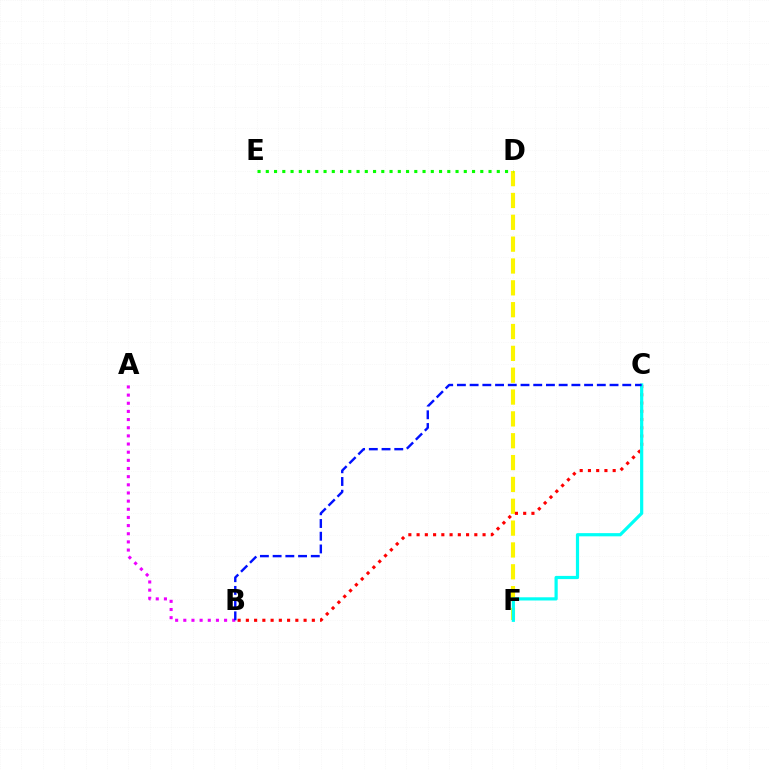{('D', 'F'): [{'color': '#fcf500', 'line_style': 'dashed', 'thickness': 2.97}], ('D', 'E'): [{'color': '#08ff00', 'line_style': 'dotted', 'thickness': 2.24}], ('B', 'C'): [{'color': '#ff0000', 'line_style': 'dotted', 'thickness': 2.24}, {'color': '#0010ff', 'line_style': 'dashed', 'thickness': 1.73}], ('C', 'F'): [{'color': '#00fff6', 'line_style': 'solid', 'thickness': 2.31}], ('A', 'B'): [{'color': '#ee00ff', 'line_style': 'dotted', 'thickness': 2.22}]}